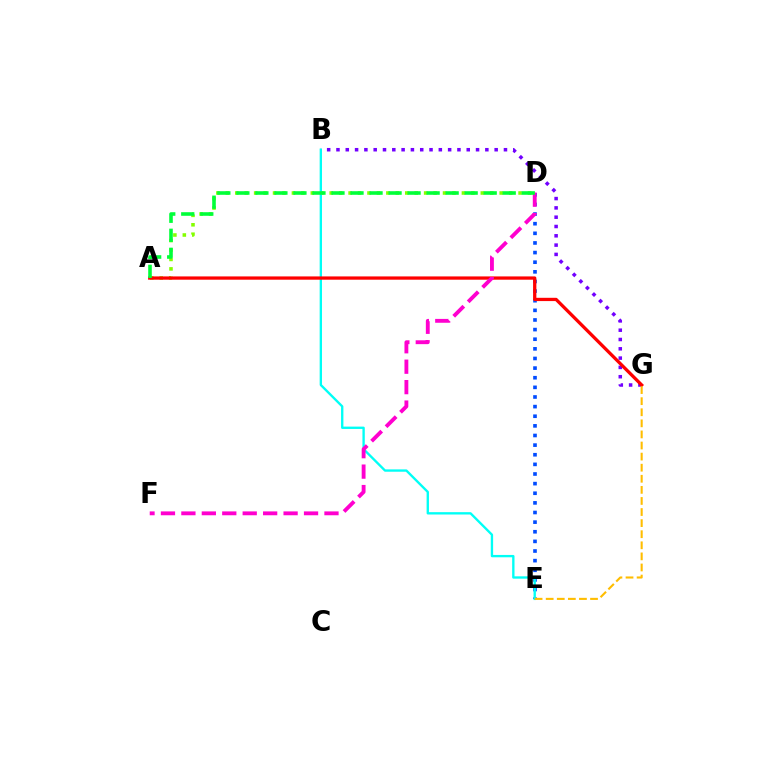{('B', 'G'): [{'color': '#7200ff', 'line_style': 'dotted', 'thickness': 2.53}], ('D', 'E'): [{'color': '#004bff', 'line_style': 'dotted', 'thickness': 2.62}], ('A', 'D'): [{'color': '#84ff00', 'line_style': 'dotted', 'thickness': 2.57}, {'color': '#00ff39', 'line_style': 'dashed', 'thickness': 2.58}], ('B', 'E'): [{'color': '#00fff6', 'line_style': 'solid', 'thickness': 1.69}], ('A', 'G'): [{'color': '#ff0000', 'line_style': 'solid', 'thickness': 2.36}], ('E', 'G'): [{'color': '#ffbd00', 'line_style': 'dashed', 'thickness': 1.51}], ('D', 'F'): [{'color': '#ff00cf', 'line_style': 'dashed', 'thickness': 2.78}]}